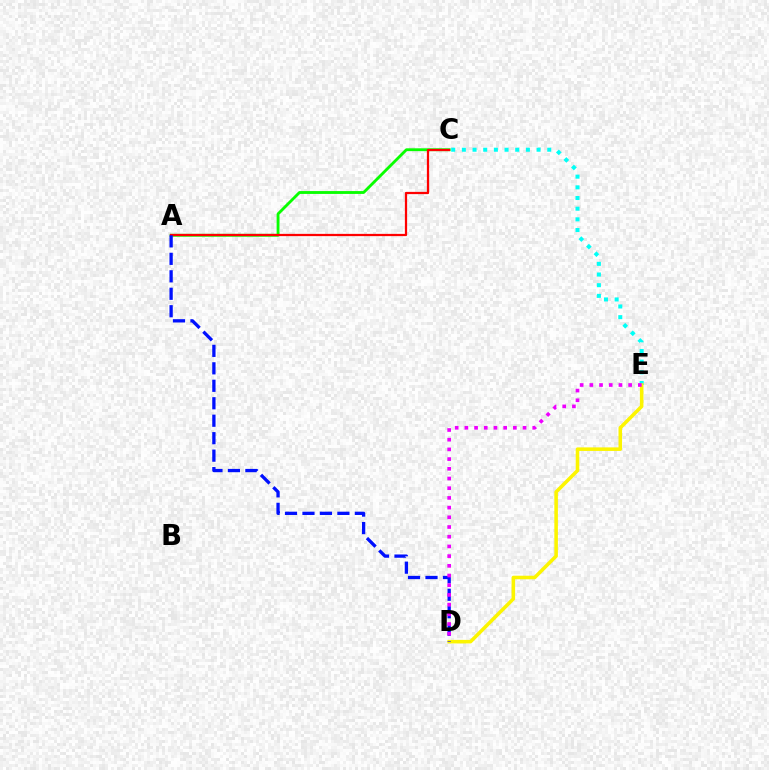{('C', 'E'): [{'color': '#00fff6', 'line_style': 'dotted', 'thickness': 2.9}], ('A', 'C'): [{'color': '#08ff00', 'line_style': 'solid', 'thickness': 2.05}, {'color': '#ff0000', 'line_style': 'solid', 'thickness': 1.62}], ('D', 'E'): [{'color': '#fcf500', 'line_style': 'solid', 'thickness': 2.56}, {'color': '#ee00ff', 'line_style': 'dotted', 'thickness': 2.64}], ('A', 'D'): [{'color': '#0010ff', 'line_style': 'dashed', 'thickness': 2.37}]}